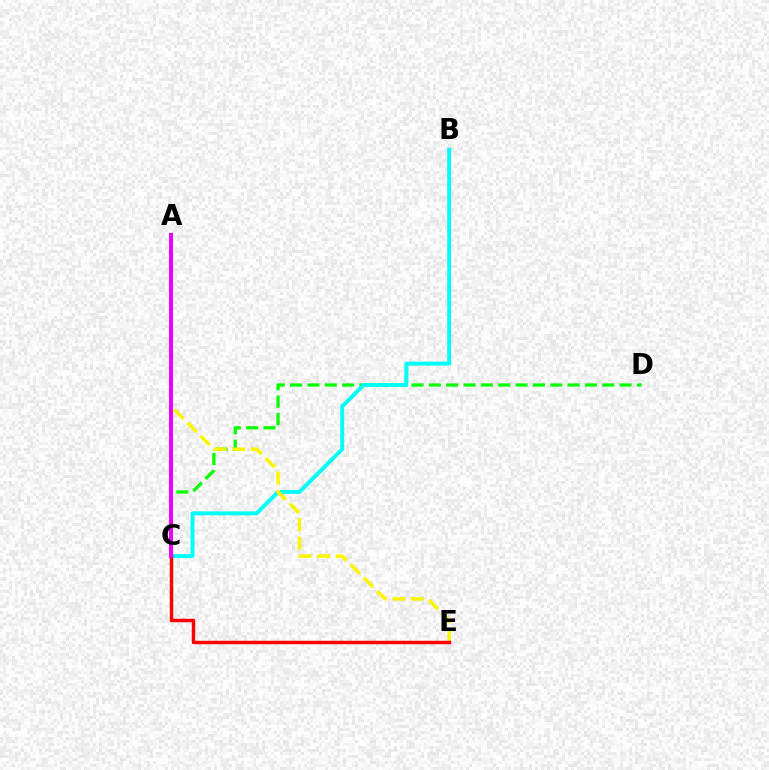{('C', 'D'): [{'color': '#08ff00', 'line_style': 'dashed', 'thickness': 2.36}], ('B', 'C'): [{'color': '#00fff6', 'line_style': 'solid', 'thickness': 2.83}], ('A', 'C'): [{'color': '#0010ff', 'line_style': 'dashed', 'thickness': 1.76}, {'color': '#ee00ff', 'line_style': 'solid', 'thickness': 2.9}], ('A', 'E'): [{'color': '#fcf500', 'line_style': 'dashed', 'thickness': 2.52}], ('C', 'E'): [{'color': '#ff0000', 'line_style': 'solid', 'thickness': 2.5}]}